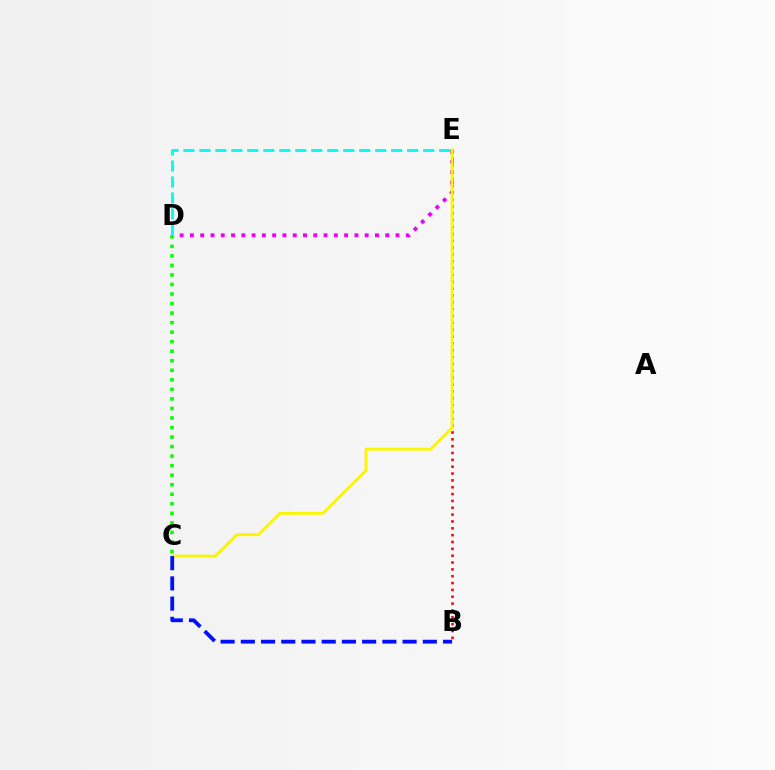{('B', 'E'): [{'color': '#ff0000', 'line_style': 'dotted', 'thickness': 1.86}], ('D', 'E'): [{'color': '#ee00ff', 'line_style': 'dotted', 'thickness': 2.79}, {'color': '#00fff6', 'line_style': 'dashed', 'thickness': 2.17}], ('C', 'E'): [{'color': '#fcf500', 'line_style': 'solid', 'thickness': 2.07}], ('C', 'D'): [{'color': '#08ff00', 'line_style': 'dotted', 'thickness': 2.59}], ('B', 'C'): [{'color': '#0010ff', 'line_style': 'dashed', 'thickness': 2.75}]}